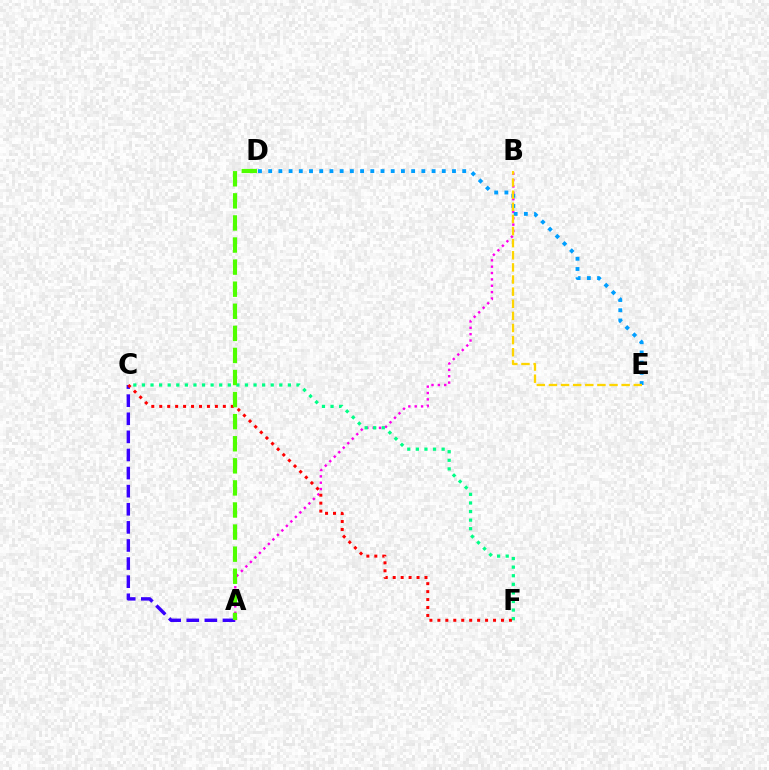{('A', 'C'): [{'color': '#3700ff', 'line_style': 'dashed', 'thickness': 2.46}], ('A', 'B'): [{'color': '#ff00ed', 'line_style': 'dotted', 'thickness': 1.73}], ('C', 'F'): [{'color': '#00ff86', 'line_style': 'dotted', 'thickness': 2.33}, {'color': '#ff0000', 'line_style': 'dotted', 'thickness': 2.16}], ('D', 'E'): [{'color': '#009eff', 'line_style': 'dotted', 'thickness': 2.77}], ('A', 'D'): [{'color': '#4fff00', 'line_style': 'dashed', 'thickness': 3.0}], ('B', 'E'): [{'color': '#ffd500', 'line_style': 'dashed', 'thickness': 1.65}]}